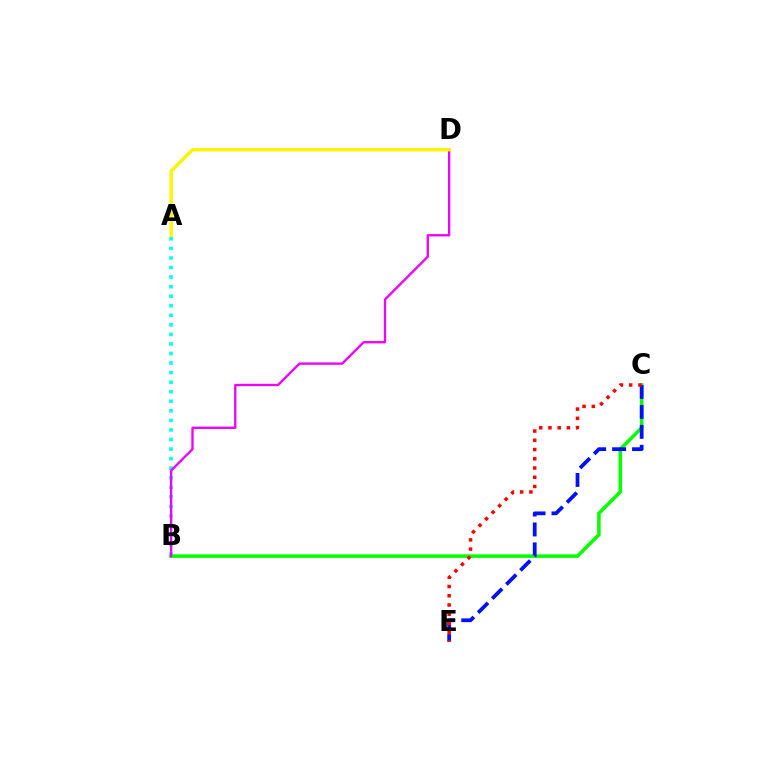{('A', 'B'): [{'color': '#00fff6', 'line_style': 'dotted', 'thickness': 2.6}], ('B', 'C'): [{'color': '#08ff00', 'line_style': 'solid', 'thickness': 2.56}], ('C', 'E'): [{'color': '#0010ff', 'line_style': 'dashed', 'thickness': 2.71}, {'color': '#ff0000', 'line_style': 'dotted', 'thickness': 2.51}], ('B', 'D'): [{'color': '#ee00ff', 'line_style': 'solid', 'thickness': 1.68}], ('A', 'D'): [{'color': '#fcf500', 'line_style': 'solid', 'thickness': 2.45}]}